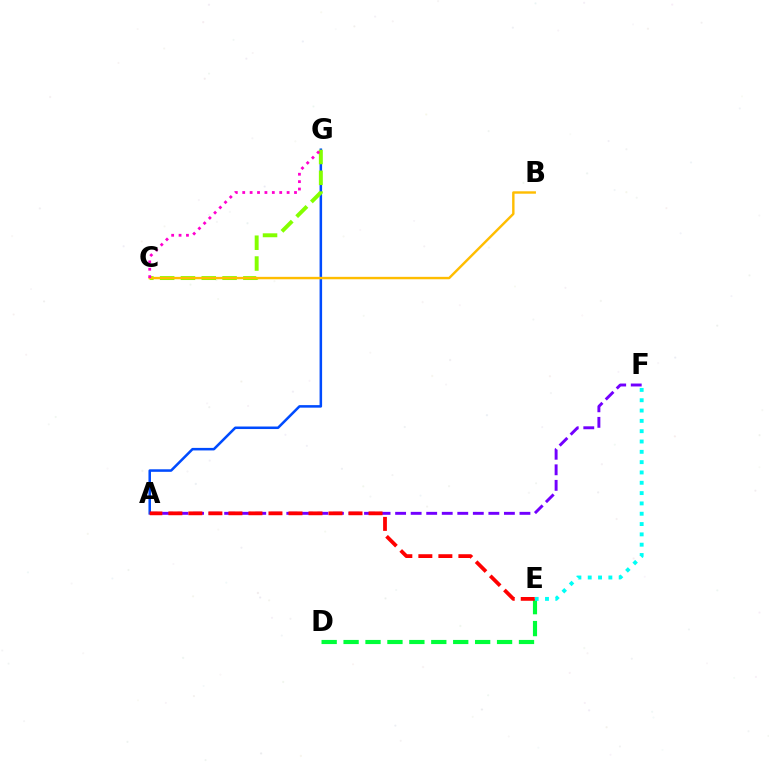{('A', 'G'): [{'color': '#004bff', 'line_style': 'solid', 'thickness': 1.82}], ('C', 'G'): [{'color': '#84ff00', 'line_style': 'dashed', 'thickness': 2.83}, {'color': '#ff00cf', 'line_style': 'dotted', 'thickness': 2.01}], ('B', 'C'): [{'color': '#ffbd00', 'line_style': 'solid', 'thickness': 1.74}], ('D', 'E'): [{'color': '#00ff39', 'line_style': 'dashed', 'thickness': 2.98}], ('A', 'F'): [{'color': '#7200ff', 'line_style': 'dashed', 'thickness': 2.11}], ('E', 'F'): [{'color': '#00fff6', 'line_style': 'dotted', 'thickness': 2.8}], ('A', 'E'): [{'color': '#ff0000', 'line_style': 'dashed', 'thickness': 2.72}]}